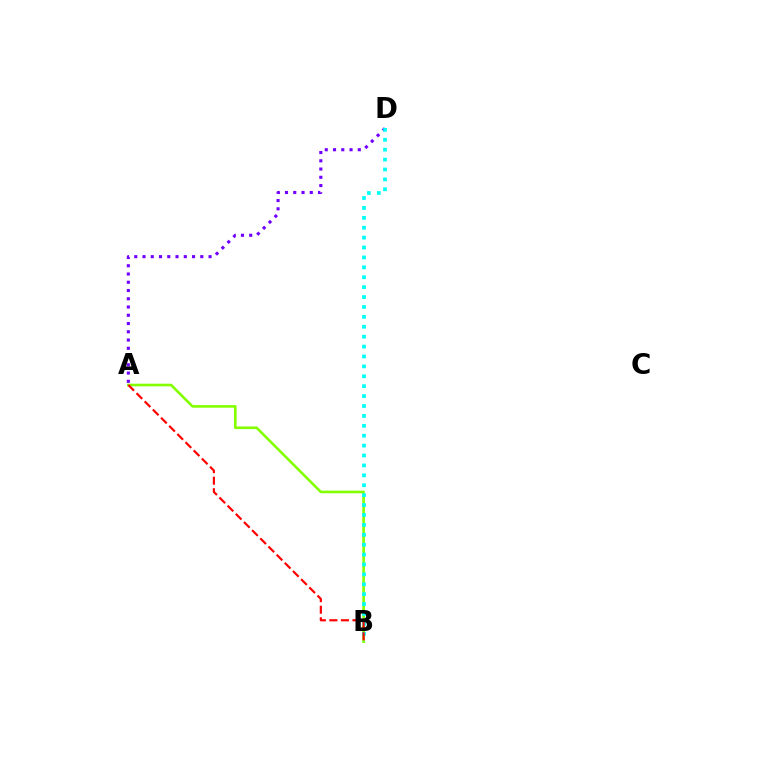{('A', 'D'): [{'color': '#7200ff', 'line_style': 'dotted', 'thickness': 2.24}], ('A', 'B'): [{'color': '#84ff00', 'line_style': 'solid', 'thickness': 1.9}, {'color': '#ff0000', 'line_style': 'dashed', 'thickness': 1.57}], ('B', 'D'): [{'color': '#00fff6', 'line_style': 'dotted', 'thickness': 2.69}]}